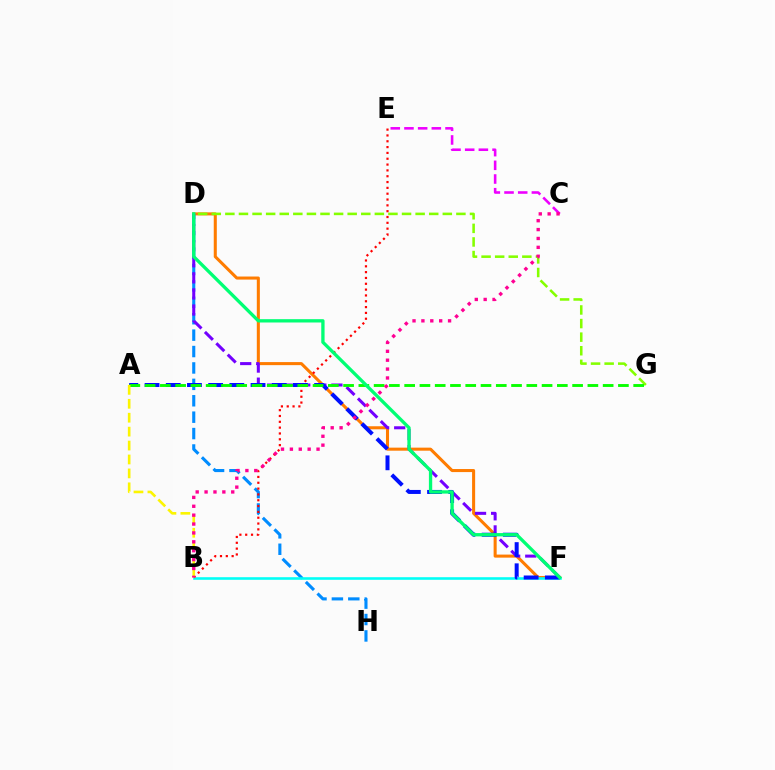{('D', 'F'): [{'color': '#ff7c00', 'line_style': 'solid', 'thickness': 2.2}, {'color': '#7200ff', 'line_style': 'dashed', 'thickness': 2.19}, {'color': '#00ff74', 'line_style': 'solid', 'thickness': 2.39}], ('D', 'H'): [{'color': '#008cff', 'line_style': 'dashed', 'thickness': 2.23}], ('B', 'F'): [{'color': '#00fff6', 'line_style': 'solid', 'thickness': 1.87}], ('A', 'F'): [{'color': '#0010ff', 'line_style': 'dashed', 'thickness': 2.88}], ('B', 'E'): [{'color': '#ff0000', 'line_style': 'dotted', 'thickness': 1.58}], ('D', 'G'): [{'color': '#84ff00', 'line_style': 'dashed', 'thickness': 1.85}], ('A', 'G'): [{'color': '#08ff00', 'line_style': 'dashed', 'thickness': 2.07}], ('C', 'E'): [{'color': '#ee00ff', 'line_style': 'dashed', 'thickness': 1.86}], ('A', 'B'): [{'color': '#fcf500', 'line_style': 'dashed', 'thickness': 1.89}], ('B', 'C'): [{'color': '#ff0094', 'line_style': 'dotted', 'thickness': 2.41}]}